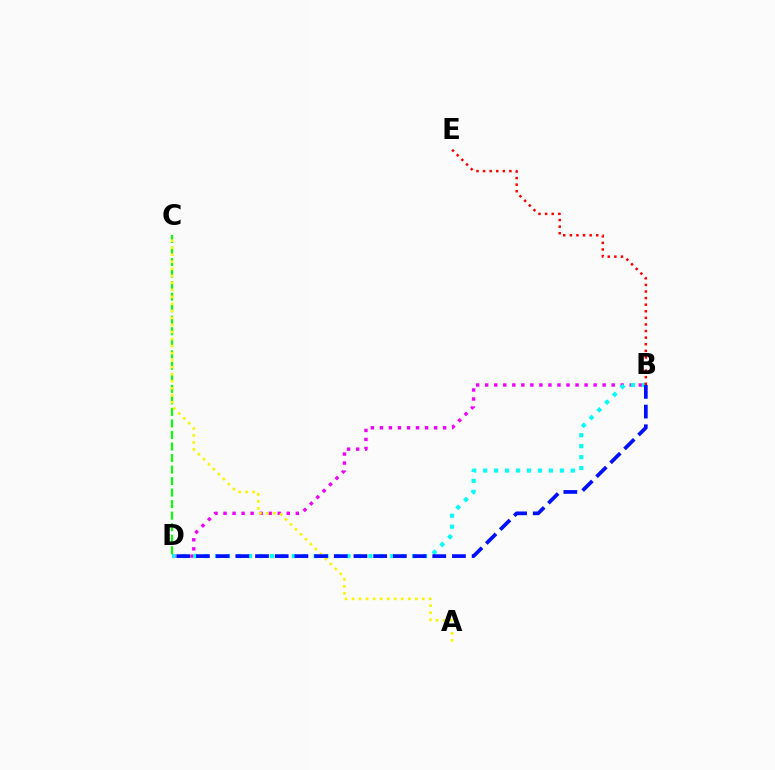{('B', 'D'): [{'color': '#ee00ff', 'line_style': 'dotted', 'thickness': 2.45}, {'color': '#00fff6', 'line_style': 'dotted', 'thickness': 2.97}, {'color': '#0010ff', 'line_style': 'dashed', 'thickness': 2.68}], ('B', 'E'): [{'color': '#ff0000', 'line_style': 'dotted', 'thickness': 1.79}], ('C', 'D'): [{'color': '#08ff00', 'line_style': 'dashed', 'thickness': 1.57}], ('A', 'C'): [{'color': '#fcf500', 'line_style': 'dotted', 'thickness': 1.91}]}